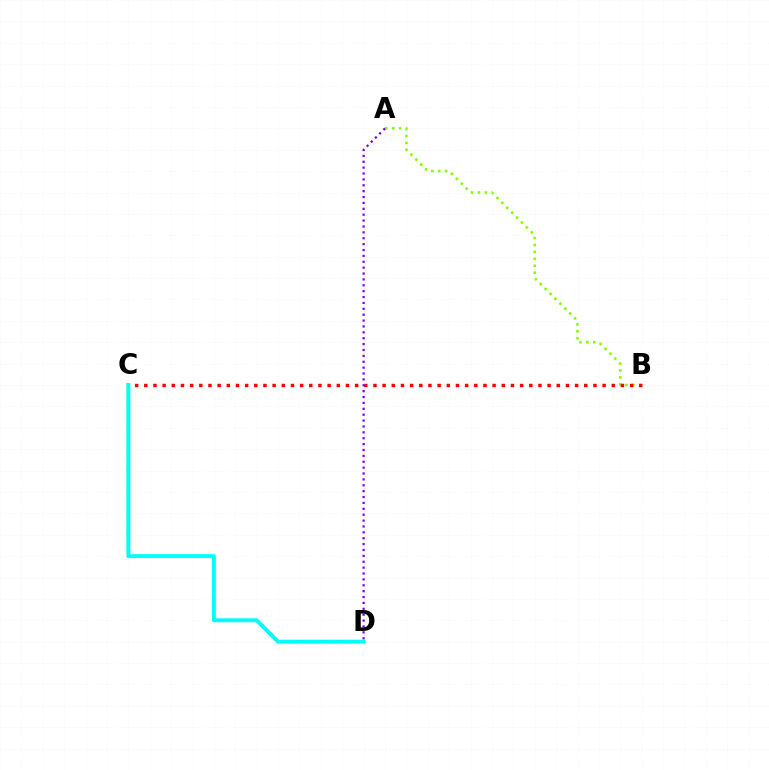{('A', 'B'): [{'color': '#84ff00', 'line_style': 'dotted', 'thickness': 1.88}], ('B', 'C'): [{'color': '#ff0000', 'line_style': 'dotted', 'thickness': 2.49}], ('C', 'D'): [{'color': '#00fff6', 'line_style': 'solid', 'thickness': 2.83}], ('A', 'D'): [{'color': '#7200ff', 'line_style': 'dotted', 'thickness': 1.6}]}